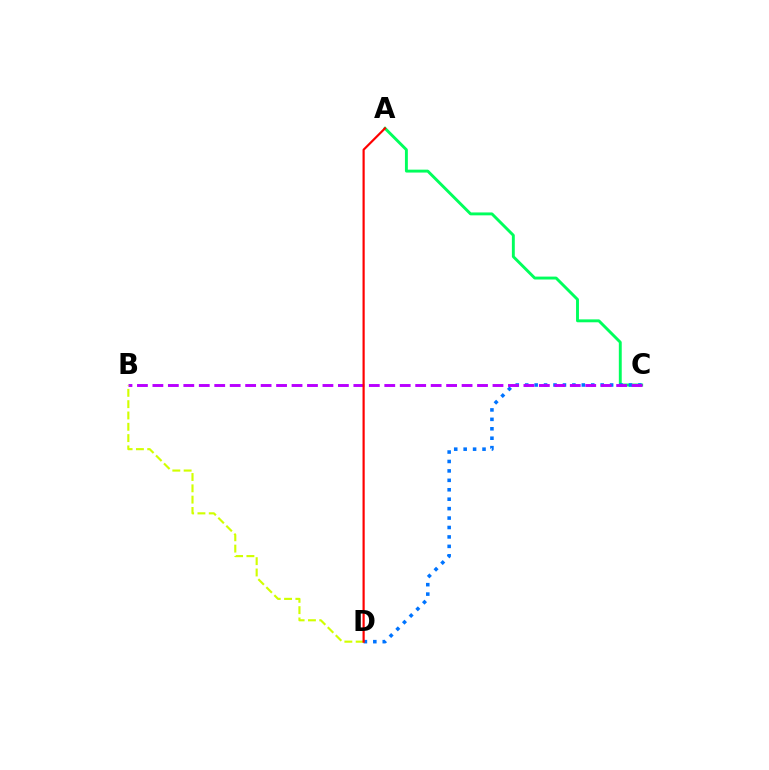{('A', 'C'): [{'color': '#00ff5c', 'line_style': 'solid', 'thickness': 2.09}], ('C', 'D'): [{'color': '#0074ff', 'line_style': 'dotted', 'thickness': 2.56}], ('B', 'C'): [{'color': '#b900ff', 'line_style': 'dashed', 'thickness': 2.1}], ('B', 'D'): [{'color': '#d1ff00', 'line_style': 'dashed', 'thickness': 1.54}], ('A', 'D'): [{'color': '#ff0000', 'line_style': 'solid', 'thickness': 1.57}]}